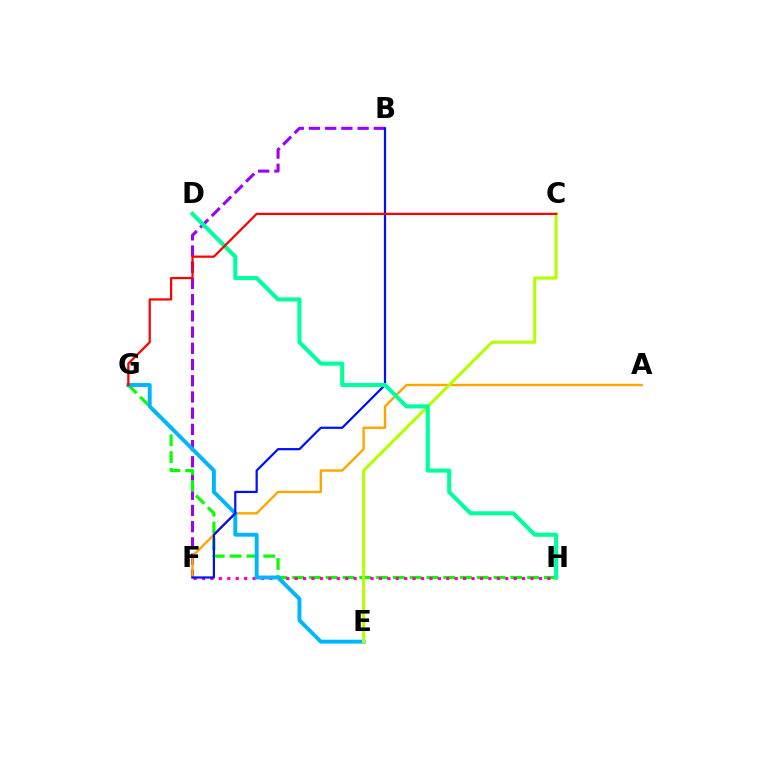{('B', 'F'): [{'color': '#9b00ff', 'line_style': 'dashed', 'thickness': 2.2}, {'color': '#0010ff', 'line_style': 'solid', 'thickness': 1.6}], ('G', 'H'): [{'color': '#08ff00', 'line_style': 'dashed', 'thickness': 2.28}], ('F', 'H'): [{'color': '#ff00bd', 'line_style': 'dotted', 'thickness': 2.29}], ('A', 'F'): [{'color': '#ffa500', 'line_style': 'solid', 'thickness': 1.72}], ('E', 'G'): [{'color': '#00b5ff', 'line_style': 'solid', 'thickness': 2.81}], ('C', 'E'): [{'color': '#b3ff00', 'line_style': 'solid', 'thickness': 2.21}], ('D', 'H'): [{'color': '#00ff9d', 'line_style': 'solid', 'thickness': 2.93}], ('C', 'G'): [{'color': '#ff0000', 'line_style': 'solid', 'thickness': 1.61}]}